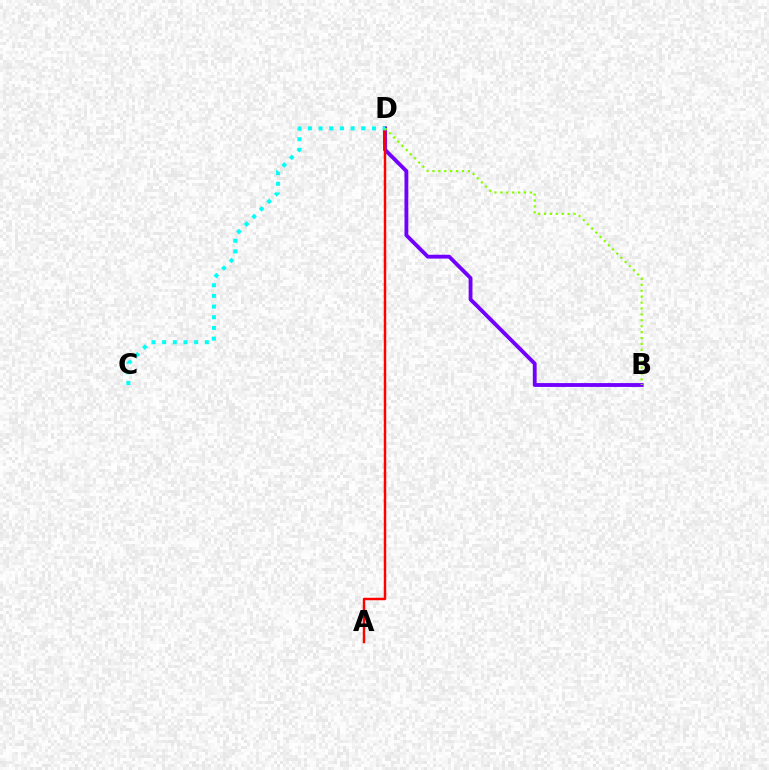{('B', 'D'): [{'color': '#7200ff', 'line_style': 'solid', 'thickness': 2.76}, {'color': '#84ff00', 'line_style': 'dotted', 'thickness': 1.61}], ('A', 'D'): [{'color': '#ff0000', 'line_style': 'solid', 'thickness': 1.77}], ('C', 'D'): [{'color': '#00fff6', 'line_style': 'dotted', 'thickness': 2.9}]}